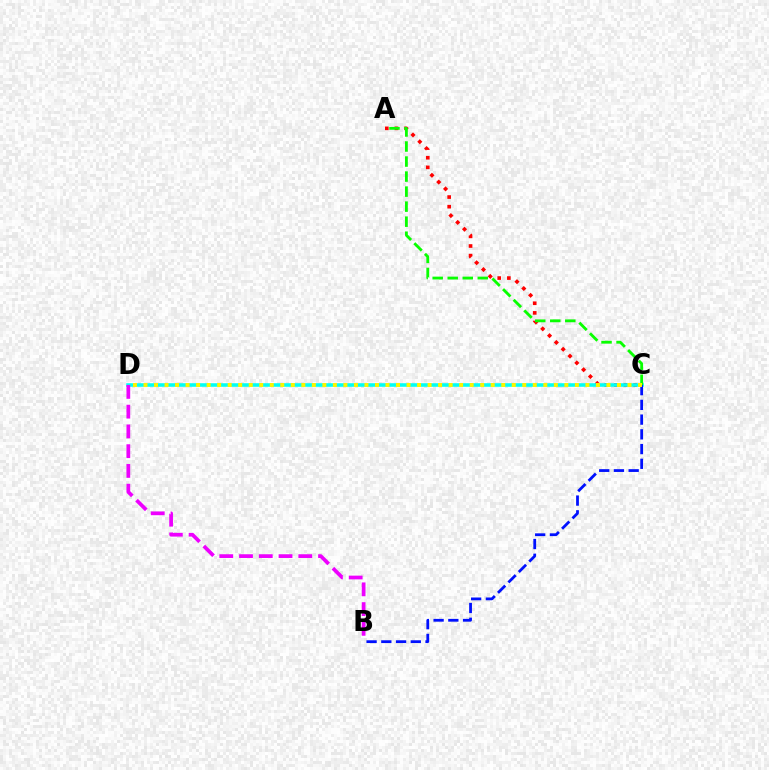{('A', 'C'): [{'color': '#ff0000', 'line_style': 'dotted', 'thickness': 2.62}, {'color': '#08ff00', 'line_style': 'dashed', 'thickness': 2.04}], ('C', 'D'): [{'color': '#00fff6', 'line_style': 'solid', 'thickness': 2.57}, {'color': '#fcf500', 'line_style': 'dotted', 'thickness': 2.86}], ('B', 'C'): [{'color': '#0010ff', 'line_style': 'dashed', 'thickness': 2.0}], ('B', 'D'): [{'color': '#ee00ff', 'line_style': 'dashed', 'thickness': 2.68}]}